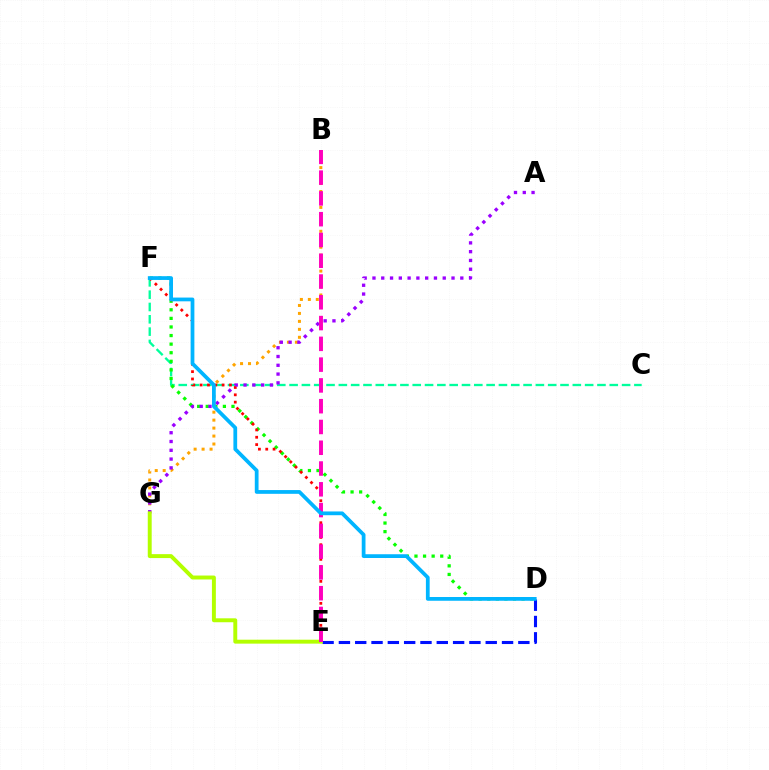{('C', 'F'): [{'color': '#00ff9d', 'line_style': 'dashed', 'thickness': 1.67}], ('B', 'G'): [{'color': '#ffa500', 'line_style': 'dotted', 'thickness': 2.16}], ('D', 'F'): [{'color': '#08ff00', 'line_style': 'dotted', 'thickness': 2.33}, {'color': '#00b5ff', 'line_style': 'solid', 'thickness': 2.7}], ('E', 'F'): [{'color': '#ff0000', 'line_style': 'dotted', 'thickness': 1.99}], ('D', 'E'): [{'color': '#0010ff', 'line_style': 'dashed', 'thickness': 2.22}], ('A', 'G'): [{'color': '#9b00ff', 'line_style': 'dotted', 'thickness': 2.39}], ('E', 'G'): [{'color': '#b3ff00', 'line_style': 'solid', 'thickness': 2.83}], ('B', 'E'): [{'color': '#ff00bd', 'line_style': 'dashed', 'thickness': 2.82}]}